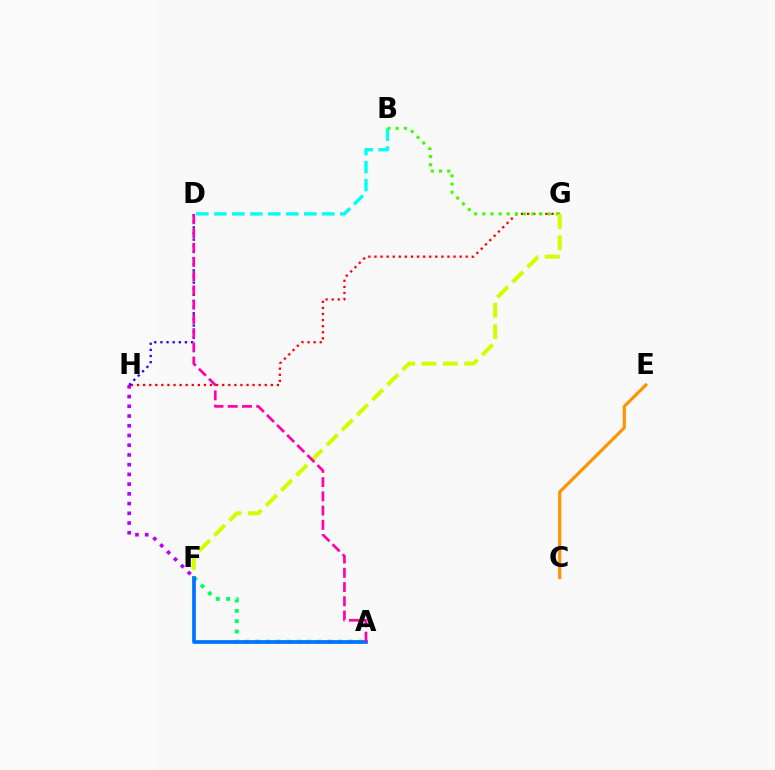{('G', 'H'): [{'color': '#ff0000', 'line_style': 'dotted', 'thickness': 1.65}], ('B', 'D'): [{'color': '#00fff6', 'line_style': 'dashed', 'thickness': 2.44}], ('B', 'G'): [{'color': '#3dff00', 'line_style': 'dotted', 'thickness': 2.22}], ('A', 'F'): [{'color': '#00ff5c', 'line_style': 'dotted', 'thickness': 2.8}, {'color': '#0074ff', 'line_style': 'solid', 'thickness': 2.68}], ('C', 'E'): [{'color': '#ff9400', 'line_style': 'solid', 'thickness': 2.3}], ('F', 'H'): [{'color': '#b900ff', 'line_style': 'dotted', 'thickness': 2.64}], ('F', 'G'): [{'color': '#d1ff00', 'line_style': 'dashed', 'thickness': 2.91}], ('D', 'H'): [{'color': '#2500ff', 'line_style': 'dotted', 'thickness': 1.67}], ('A', 'D'): [{'color': '#ff00ac', 'line_style': 'dashed', 'thickness': 1.93}]}